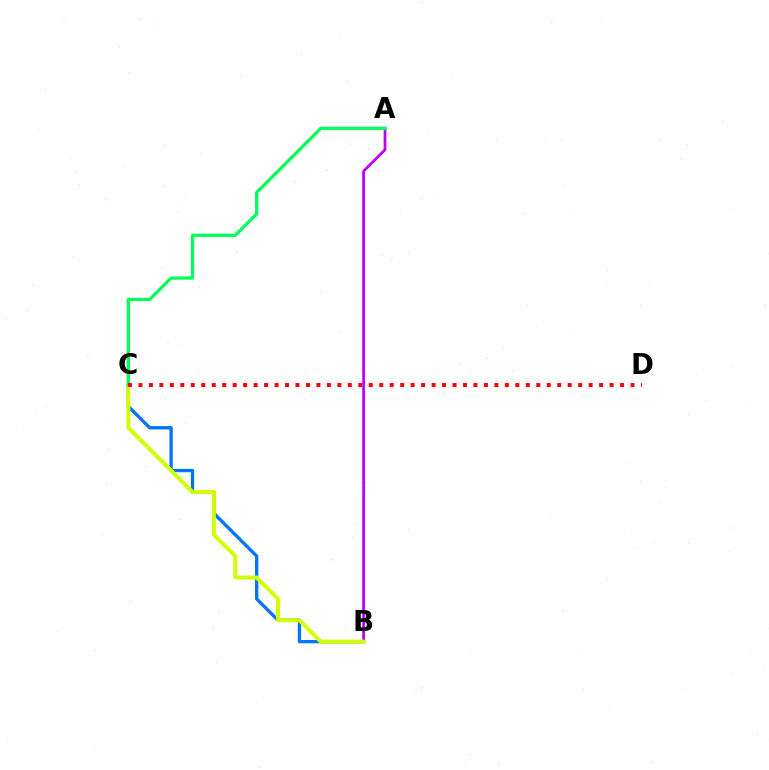{('B', 'C'): [{'color': '#0074ff', 'line_style': 'solid', 'thickness': 2.39}, {'color': '#d1ff00', 'line_style': 'solid', 'thickness': 2.85}], ('A', 'B'): [{'color': '#b900ff', 'line_style': 'solid', 'thickness': 1.96}], ('A', 'C'): [{'color': '#00ff5c', 'line_style': 'solid', 'thickness': 2.36}], ('C', 'D'): [{'color': '#ff0000', 'line_style': 'dotted', 'thickness': 2.84}]}